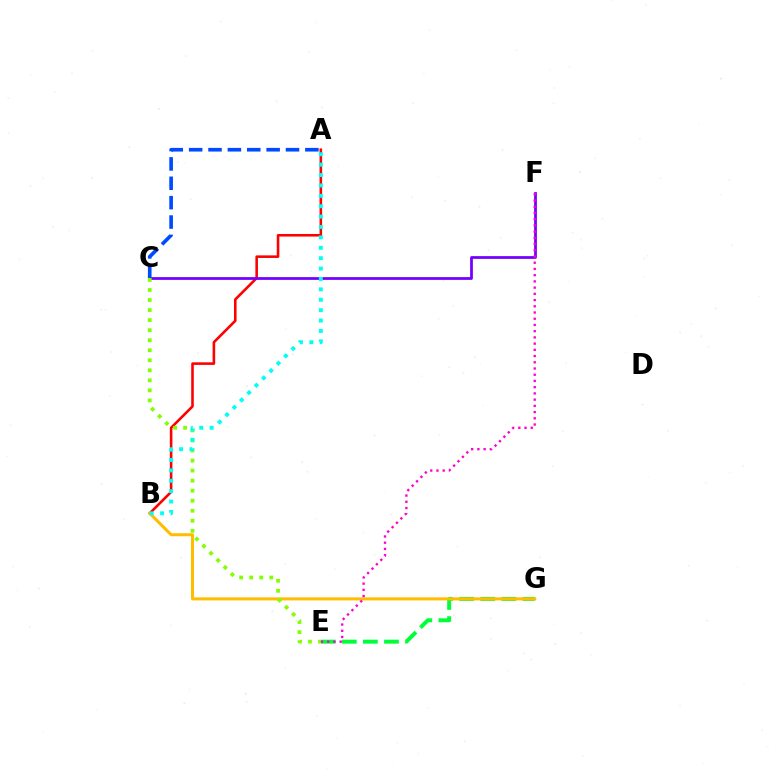{('E', 'G'): [{'color': '#00ff39', 'line_style': 'dashed', 'thickness': 2.86}], ('A', 'B'): [{'color': '#ff0000', 'line_style': 'solid', 'thickness': 1.86}, {'color': '#00fff6', 'line_style': 'dotted', 'thickness': 2.82}], ('B', 'G'): [{'color': '#ffbd00', 'line_style': 'solid', 'thickness': 2.18}], ('C', 'F'): [{'color': '#7200ff', 'line_style': 'solid', 'thickness': 1.98}], ('A', 'C'): [{'color': '#004bff', 'line_style': 'dashed', 'thickness': 2.63}], ('C', 'E'): [{'color': '#84ff00', 'line_style': 'dotted', 'thickness': 2.73}], ('E', 'F'): [{'color': '#ff00cf', 'line_style': 'dotted', 'thickness': 1.69}]}